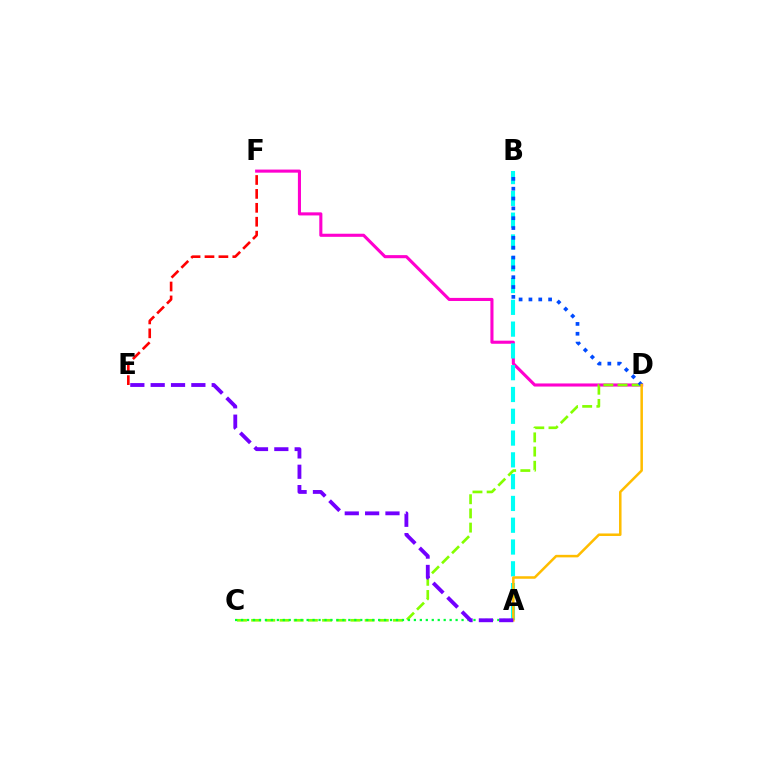{('D', 'F'): [{'color': '#ff00cf', 'line_style': 'solid', 'thickness': 2.23}], ('E', 'F'): [{'color': '#ff0000', 'line_style': 'dashed', 'thickness': 1.89}], ('A', 'B'): [{'color': '#00fff6', 'line_style': 'dashed', 'thickness': 2.96}], ('C', 'D'): [{'color': '#84ff00', 'line_style': 'dashed', 'thickness': 1.93}], ('B', 'D'): [{'color': '#004bff', 'line_style': 'dotted', 'thickness': 2.67}], ('A', 'D'): [{'color': '#ffbd00', 'line_style': 'solid', 'thickness': 1.82}], ('A', 'C'): [{'color': '#00ff39', 'line_style': 'dotted', 'thickness': 1.62}], ('A', 'E'): [{'color': '#7200ff', 'line_style': 'dashed', 'thickness': 2.76}]}